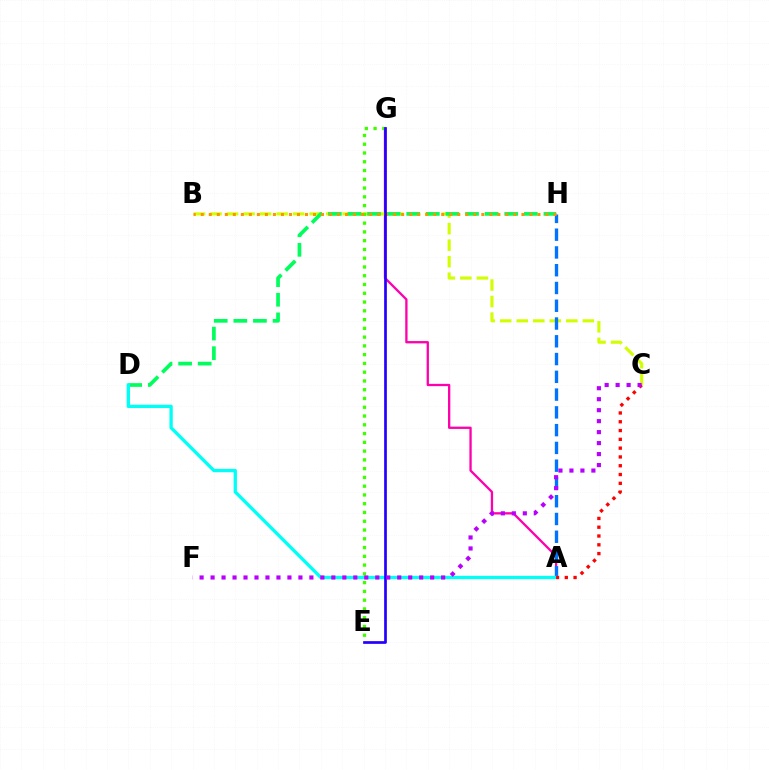{('A', 'G'): [{'color': '#ff00ac', 'line_style': 'solid', 'thickness': 1.66}], ('B', 'C'): [{'color': '#d1ff00', 'line_style': 'dashed', 'thickness': 2.25}], ('D', 'H'): [{'color': '#00ff5c', 'line_style': 'dashed', 'thickness': 2.66}], ('E', 'G'): [{'color': '#3dff00', 'line_style': 'dotted', 'thickness': 2.38}, {'color': '#2500ff', 'line_style': 'solid', 'thickness': 1.95}], ('A', 'H'): [{'color': '#0074ff', 'line_style': 'dashed', 'thickness': 2.41}], ('A', 'D'): [{'color': '#00fff6', 'line_style': 'solid', 'thickness': 2.39}], ('B', 'H'): [{'color': '#ff9400', 'line_style': 'dotted', 'thickness': 2.18}], ('A', 'C'): [{'color': '#ff0000', 'line_style': 'dotted', 'thickness': 2.39}], ('C', 'F'): [{'color': '#b900ff', 'line_style': 'dotted', 'thickness': 2.98}]}